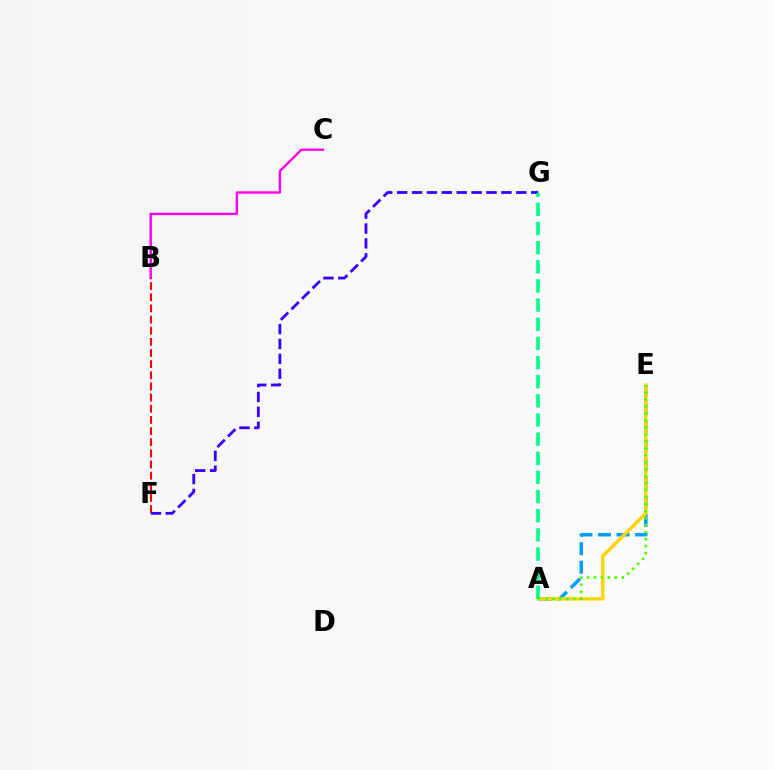{('B', 'C'): [{'color': '#ff00ed', 'line_style': 'solid', 'thickness': 1.71}], ('B', 'F'): [{'color': '#ff0000', 'line_style': 'dashed', 'thickness': 1.51}], ('F', 'G'): [{'color': '#3700ff', 'line_style': 'dashed', 'thickness': 2.02}], ('A', 'E'): [{'color': '#009eff', 'line_style': 'dashed', 'thickness': 2.52}, {'color': '#ffd500', 'line_style': 'solid', 'thickness': 2.45}, {'color': '#4fff00', 'line_style': 'dotted', 'thickness': 1.9}], ('A', 'G'): [{'color': '#00ff86', 'line_style': 'dashed', 'thickness': 2.6}]}